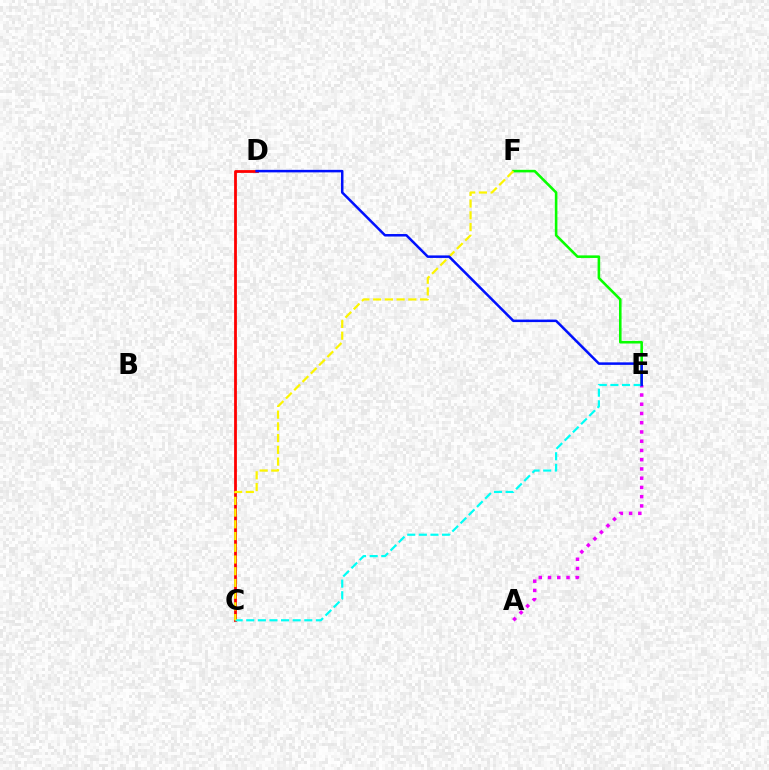{('C', 'D'): [{'color': '#ff0000', 'line_style': 'solid', 'thickness': 2.01}], ('E', 'F'): [{'color': '#08ff00', 'line_style': 'solid', 'thickness': 1.86}], ('A', 'E'): [{'color': '#ee00ff', 'line_style': 'dotted', 'thickness': 2.51}], ('C', 'E'): [{'color': '#00fff6', 'line_style': 'dashed', 'thickness': 1.58}], ('C', 'F'): [{'color': '#fcf500', 'line_style': 'dashed', 'thickness': 1.59}], ('D', 'E'): [{'color': '#0010ff', 'line_style': 'solid', 'thickness': 1.81}]}